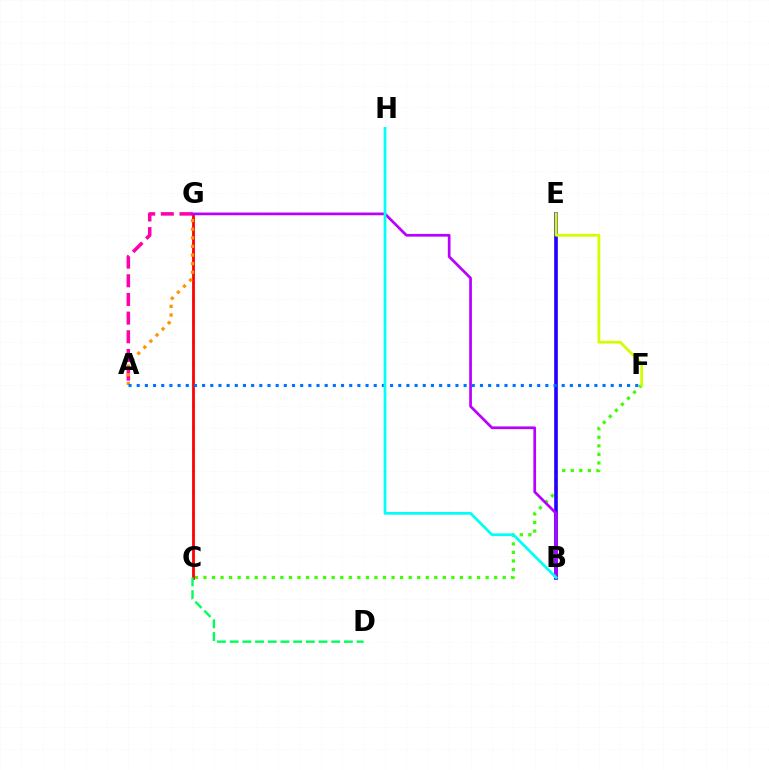{('C', 'F'): [{'color': '#3dff00', 'line_style': 'dotted', 'thickness': 2.32}], ('B', 'E'): [{'color': '#2500ff', 'line_style': 'solid', 'thickness': 2.61}], ('A', 'G'): [{'color': '#ff00ac', 'line_style': 'dashed', 'thickness': 2.54}, {'color': '#ff9400', 'line_style': 'dotted', 'thickness': 2.34}], ('C', 'G'): [{'color': '#ff0000', 'line_style': 'solid', 'thickness': 2.01}], ('B', 'G'): [{'color': '#b900ff', 'line_style': 'solid', 'thickness': 1.95}], ('E', 'F'): [{'color': '#d1ff00', 'line_style': 'solid', 'thickness': 1.99}], ('C', 'D'): [{'color': '#00ff5c', 'line_style': 'dashed', 'thickness': 1.72}], ('A', 'F'): [{'color': '#0074ff', 'line_style': 'dotted', 'thickness': 2.22}], ('B', 'H'): [{'color': '#00fff6', 'line_style': 'solid', 'thickness': 1.96}]}